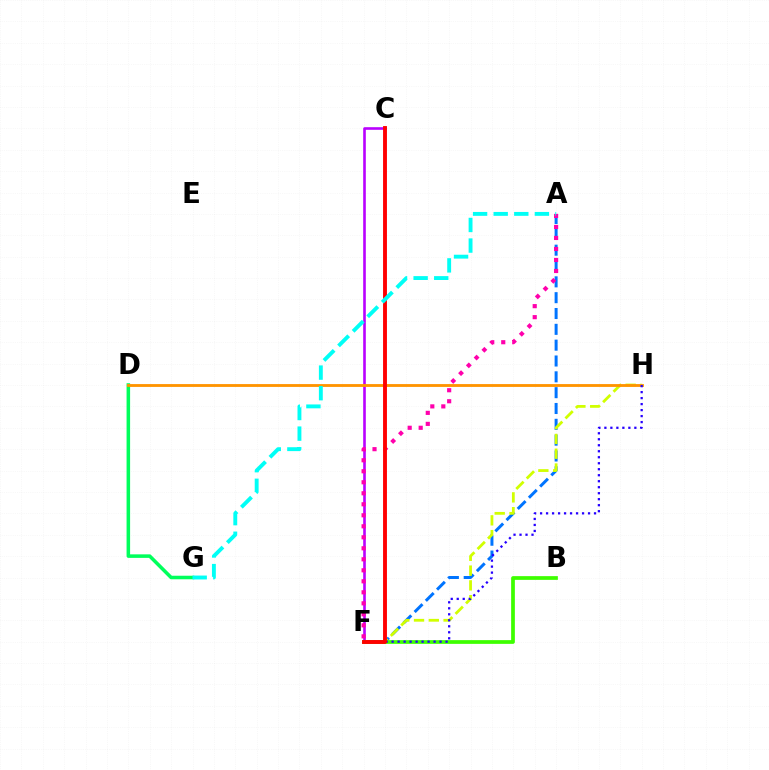{('C', 'F'): [{'color': '#b900ff', 'line_style': 'solid', 'thickness': 1.88}, {'color': '#ff0000', 'line_style': 'solid', 'thickness': 2.8}], ('A', 'F'): [{'color': '#0074ff', 'line_style': 'dashed', 'thickness': 2.15}, {'color': '#ff00ac', 'line_style': 'dotted', 'thickness': 2.99}], ('D', 'G'): [{'color': '#00ff5c', 'line_style': 'solid', 'thickness': 2.55}], ('F', 'H'): [{'color': '#d1ff00', 'line_style': 'dashed', 'thickness': 2.01}, {'color': '#2500ff', 'line_style': 'dotted', 'thickness': 1.63}], ('D', 'H'): [{'color': '#ff9400', 'line_style': 'solid', 'thickness': 2.04}], ('B', 'F'): [{'color': '#3dff00', 'line_style': 'solid', 'thickness': 2.68}], ('A', 'G'): [{'color': '#00fff6', 'line_style': 'dashed', 'thickness': 2.8}]}